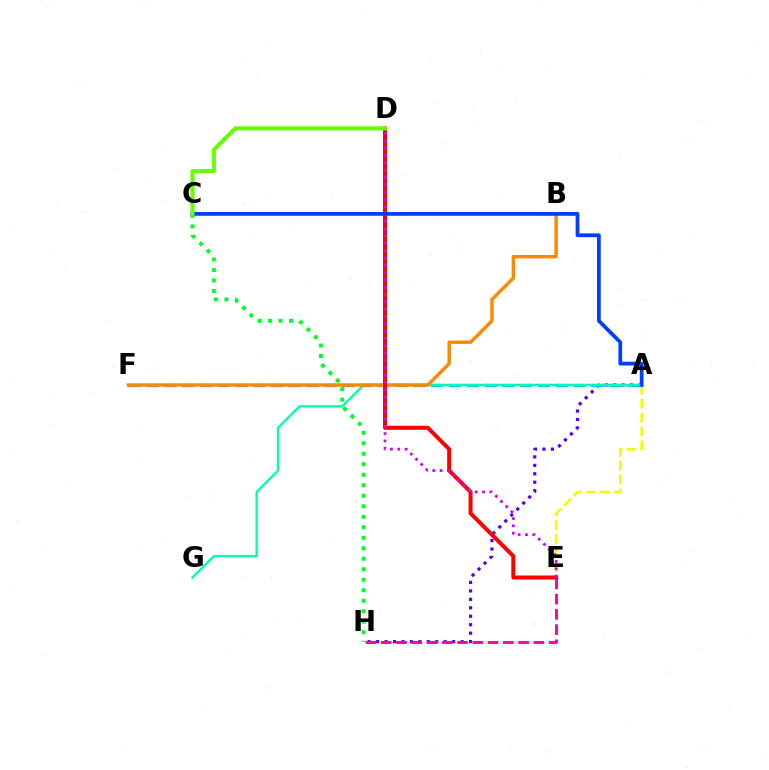{('A', 'H'): [{'color': '#4f00ff', 'line_style': 'dotted', 'thickness': 2.3}], ('C', 'H'): [{'color': '#00ff27', 'line_style': 'dotted', 'thickness': 2.85}], ('A', 'F'): [{'color': '#00c7ff', 'line_style': 'dashed', 'thickness': 2.42}], ('A', 'G'): [{'color': '#00ffaf', 'line_style': 'solid', 'thickness': 1.72}], ('E', 'H'): [{'color': '#ff00a0', 'line_style': 'dashed', 'thickness': 2.07}], ('A', 'E'): [{'color': '#eeff00', 'line_style': 'dashed', 'thickness': 1.89}], ('B', 'F'): [{'color': '#ff8800', 'line_style': 'solid', 'thickness': 2.45}], ('D', 'E'): [{'color': '#ff0000', 'line_style': 'solid', 'thickness': 2.89}, {'color': '#d600ff', 'line_style': 'dotted', 'thickness': 1.99}], ('A', 'C'): [{'color': '#003fff', 'line_style': 'solid', 'thickness': 2.72}], ('C', 'D'): [{'color': '#66ff00', 'line_style': 'solid', 'thickness': 2.92}]}